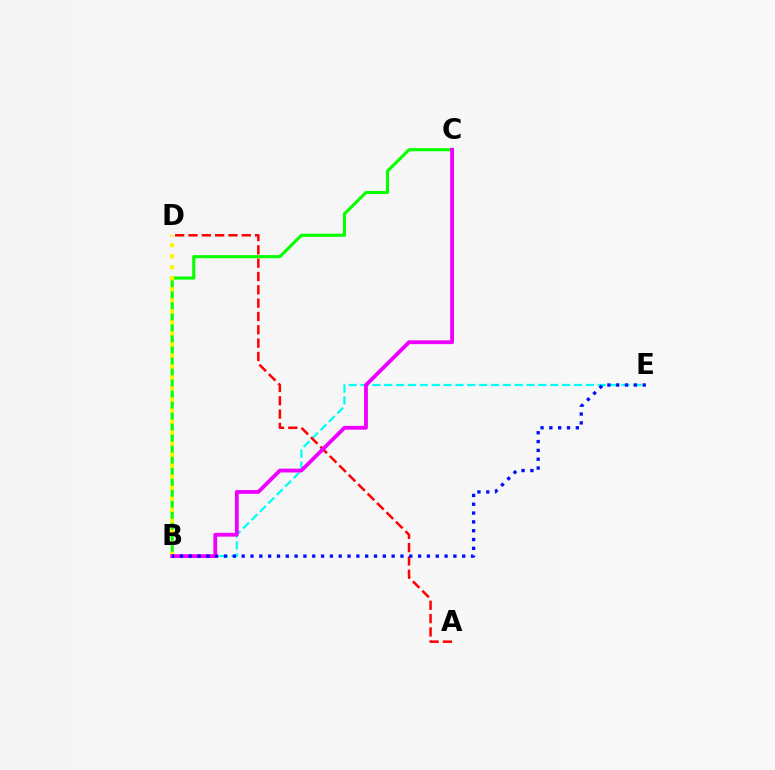{('B', 'E'): [{'color': '#00fff6', 'line_style': 'dashed', 'thickness': 1.61}, {'color': '#0010ff', 'line_style': 'dotted', 'thickness': 2.4}], ('B', 'C'): [{'color': '#08ff00', 'line_style': 'solid', 'thickness': 2.23}, {'color': '#ee00ff', 'line_style': 'solid', 'thickness': 2.74}], ('A', 'D'): [{'color': '#ff0000', 'line_style': 'dashed', 'thickness': 1.81}], ('B', 'D'): [{'color': '#fcf500', 'line_style': 'dotted', 'thickness': 3.0}]}